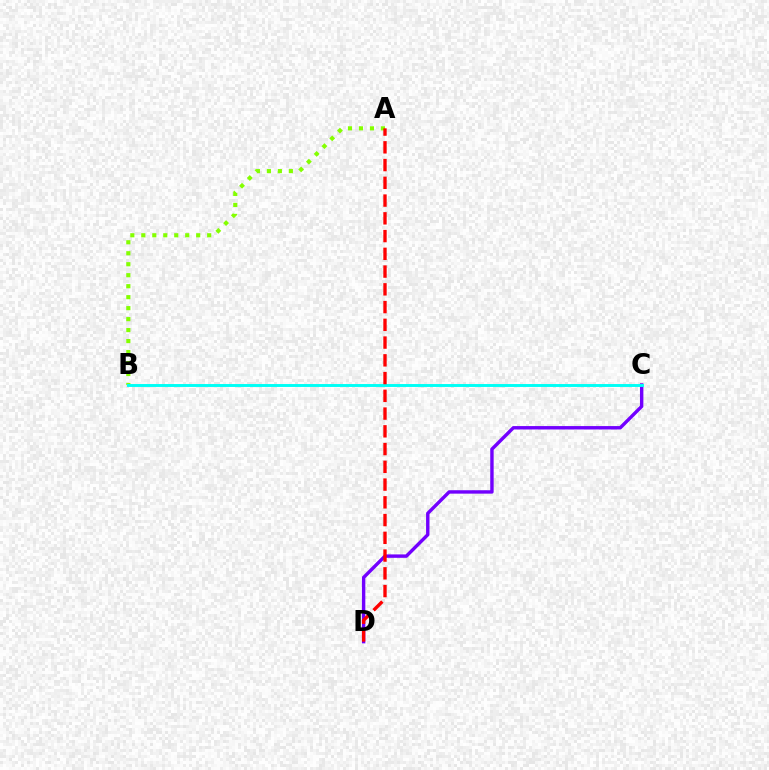{('A', 'B'): [{'color': '#84ff00', 'line_style': 'dotted', 'thickness': 2.98}], ('C', 'D'): [{'color': '#7200ff', 'line_style': 'solid', 'thickness': 2.45}], ('B', 'C'): [{'color': '#00fff6', 'line_style': 'solid', 'thickness': 2.11}], ('A', 'D'): [{'color': '#ff0000', 'line_style': 'dashed', 'thickness': 2.41}]}